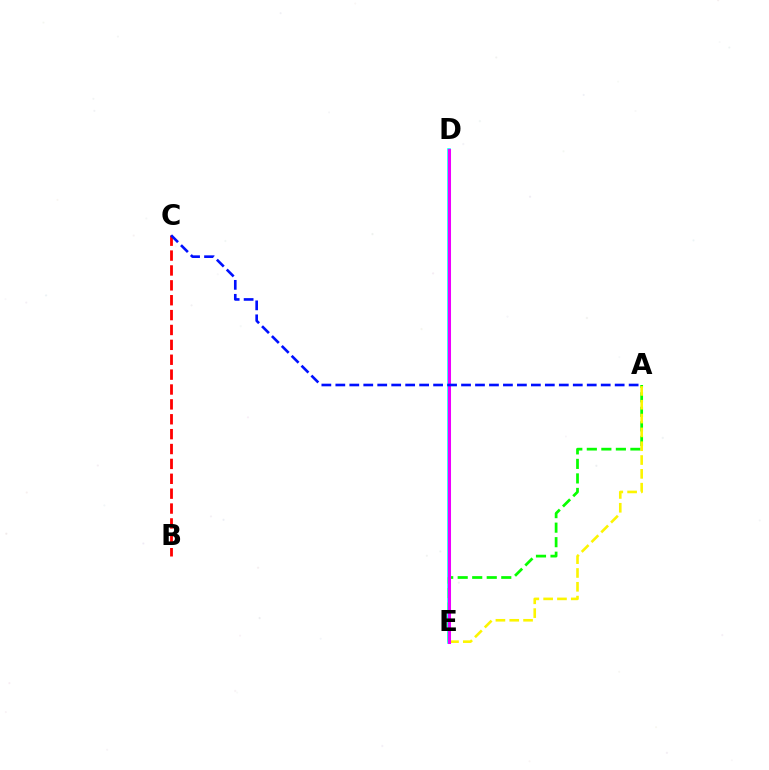{('D', 'E'): [{'color': '#00fff6', 'line_style': 'solid', 'thickness': 2.57}, {'color': '#ee00ff', 'line_style': 'solid', 'thickness': 2.19}], ('A', 'E'): [{'color': '#08ff00', 'line_style': 'dashed', 'thickness': 1.97}, {'color': '#fcf500', 'line_style': 'dashed', 'thickness': 1.88}], ('B', 'C'): [{'color': '#ff0000', 'line_style': 'dashed', 'thickness': 2.02}], ('A', 'C'): [{'color': '#0010ff', 'line_style': 'dashed', 'thickness': 1.9}]}